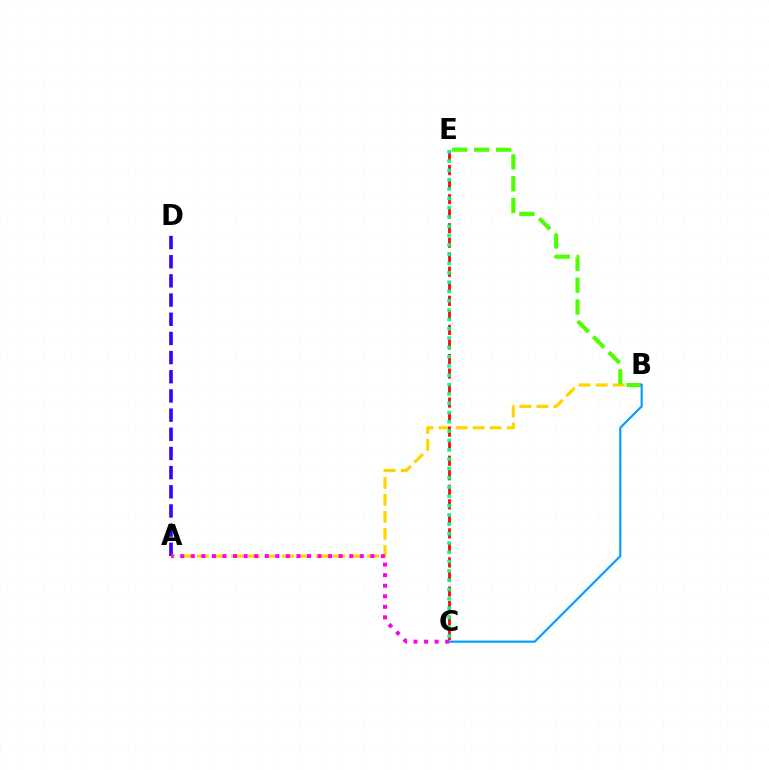{('A', 'D'): [{'color': '#3700ff', 'line_style': 'dashed', 'thickness': 2.6}], ('A', 'B'): [{'color': '#ffd500', 'line_style': 'dashed', 'thickness': 2.31}], ('B', 'E'): [{'color': '#4fff00', 'line_style': 'dashed', 'thickness': 2.97}], ('C', 'E'): [{'color': '#ff0000', 'line_style': 'dashed', 'thickness': 1.97}, {'color': '#00ff86', 'line_style': 'dotted', 'thickness': 2.53}], ('B', 'C'): [{'color': '#009eff', 'line_style': 'solid', 'thickness': 1.55}], ('A', 'C'): [{'color': '#ff00ed', 'line_style': 'dotted', 'thickness': 2.87}]}